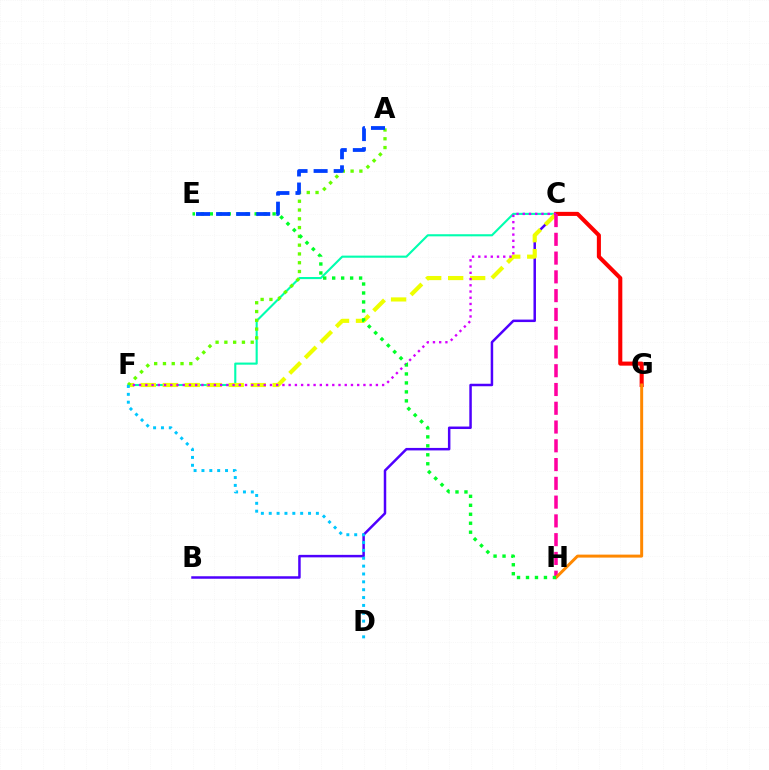{('C', 'F'): [{'color': '#00ffaf', 'line_style': 'solid', 'thickness': 1.52}, {'color': '#eeff00', 'line_style': 'dashed', 'thickness': 2.99}, {'color': '#d600ff', 'line_style': 'dotted', 'thickness': 1.69}], ('B', 'C'): [{'color': '#4f00ff', 'line_style': 'solid', 'thickness': 1.79}], ('C', 'G'): [{'color': '#ff0000', 'line_style': 'solid', 'thickness': 2.93}], ('A', 'F'): [{'color': '#66ff00', 'line_style': 'dotted', 'thickness': 2.39}], ('C', 'H'): [{'color': '#ff00a0', 'line_style': 'dashed', 'thickness': 2.55}], ('G', 'H'): [{'color': '#ff8800', 'line_style': 'solid', 'thickness': 2.14}], ('E', 'H'): [{'color': '#00ff27', 'line_style': 'dotted', 'thickness': 2.44}], ('A', 'E'): [{'color': '#003fff', 'line_style': 'dashed', 'thickness': 2.73}], ('D', 'F'): [{'color': '#00c7ff', 'line_style': 'dotted', 'thickness': 2.14}]}